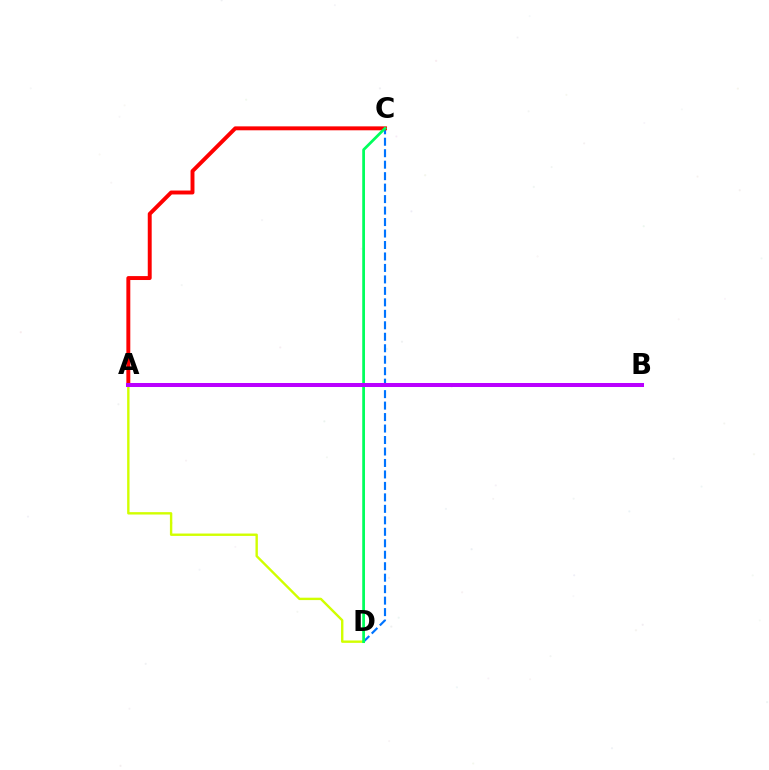{('C', 'D'): [{'color': '#0074ff', 'line_style': 'dashed', 'thickness': 1.56}, {'color': '#00ff5c', 'line_style': 'solid', 'thickness': 1.97}], ('A', 'D'): [{'color': '#d1ff00', 'line_style': 'solid', 'thickness': 1.72}], ('A', 'C'): [{'color': '#ff0000', 'line_style': 'solid', 'thickness': 2.83}], ('A', 'B'): [{'color': '#b900ff', 'line_style': 'solid', 'thickness': 2.89}]}